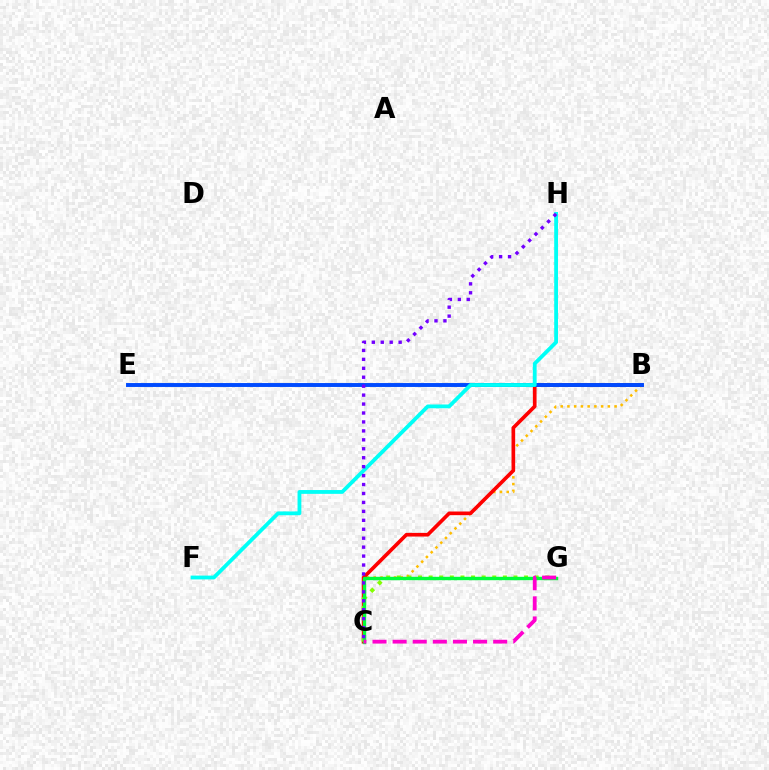{('B', 'C'): [{'color': '#ffbd00', 'line_style': 'dotted', 'thickness': 1.83}, {'color': '#ff0000', 'line_style': 'solid', 'thickness': 2.63}], ('C', 'G'): [{'color': '#84ff00', 'line_style': 'dotted', 'thickness': 2.88}, {'color': '#00ff39', 'line_style': 'solid', 'thickness': 2.44}, {'color': '#ff00cf', 'line_style': 'dashed', 'thickness': 2.73}], ('B', 'E'): [{'color': '#004bff', 'line_style': 'solid', 'thickness': 2.82}], ('F', 'H'): [{'color': '#00fff6', 'line_style': 'solid', 'thickness': 2.74}], ('C', 'H'): [{'color': '#7200ff', 'line_style': 'dotted', 'thickness': 2.43}]}